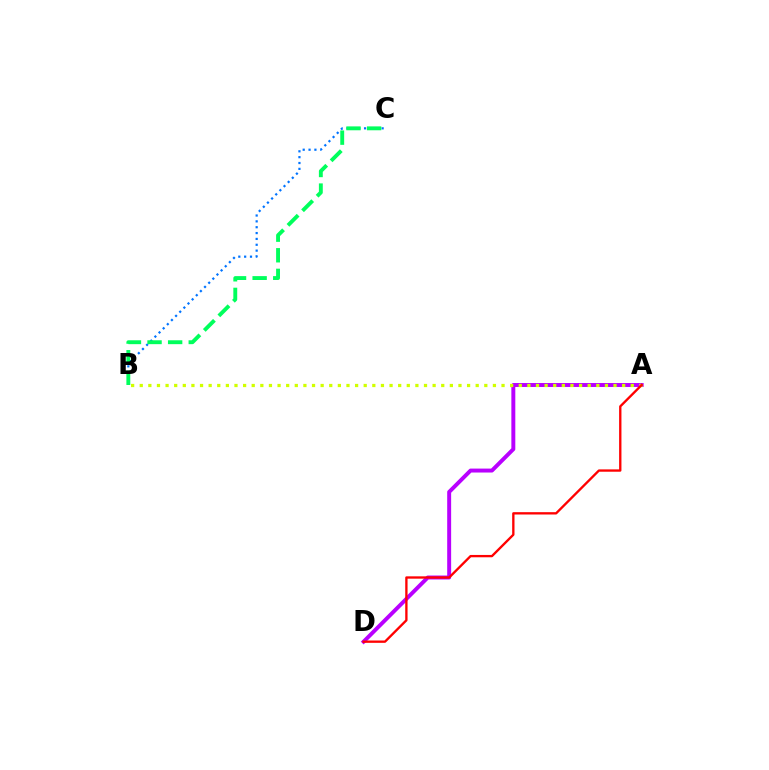{('A', 'D'): [{'color': '#b900ff', 'line_style': 'solid', 'thickness': 2.84}, {'color': '#ff0000', 'line_style': 'solid', 'thickness': 1.68}], ('B', 'C'): [{'color': '#0074ff', 'line_style': 'dotted', 'thickness': 1.59}, {'color': '#00ff5c', 'line_style': 'dashed', 'thickness': 2.8}], ('A', 'B'): [{'color': '#d1ff00', 'line_style': 'dotted', 'thickness': 2.34}]}